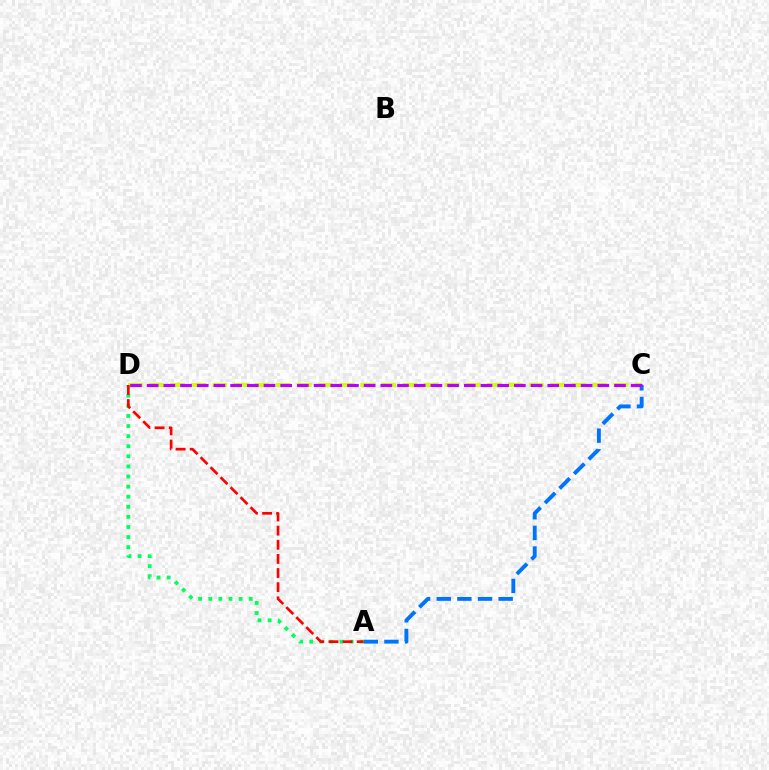{('A', 'C'): [{'color': '#0074ff', 'line_style': 'dashed', 'thickness': 2.8}], ('A', 'D'): [{'color': '#00ff5c', 'line_style': 'dotted', 'thickness': 2.74}, {'color': '#ff0000', 'line_style': 'dashed', 'thickness': 1.92}], ('C', 'D'): [{'color': '#d1ff00', 'line_style': 'dashed', 'thickness': 2.87}, {'color': '#b900ff', 'line_style': 'dashed', 'thickness': 2.27}]}